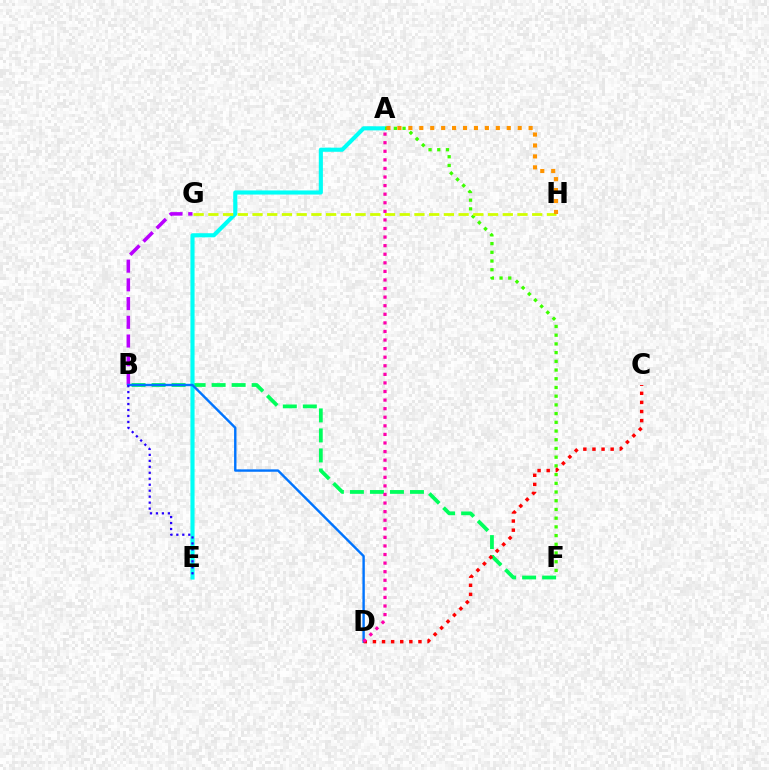{('B', 'F'): [{'color': '#00ff5c', 'line_style': 'dashed', 'thickness': 2.72}], ('B', 'G'): [{'color': '#b900ff', 'line_style': 'dashed', 'thickness': 2.54}], ('A', 'E'): [{'color': '#00fff6', 'line_style': 'solid', 'thickness': 2.96}], ('A', 'F'): [{'color': '#3dff00', 'line_style': 'dotted', 'thickness': 2.37}], ('B', 'D'): [{'color': '#0074ff', 'line_style': 'solid', 'thickness': 1.73}], ('C', 'D'): [{'color': '#ff0000', 'line_style': 'dotted', 'thickness': 2.47}], ('A', 'D'): [{'color': '#ff00ac', 'line_style': 'dotted', 'thickness': 2.33}], ('G', 'H'): [{'color': '#d1ff00', 'line_style': 'dashed', 'thickness': 2.0}], ('B', 'E'): [{'color': '#2500ff', 'line_style': 'dotted', 'thickness': 1.62}], ('A', 'H'): [{'color': '#ff9400', 'line_style': 'dotted', 'thickness': 2.97}]}